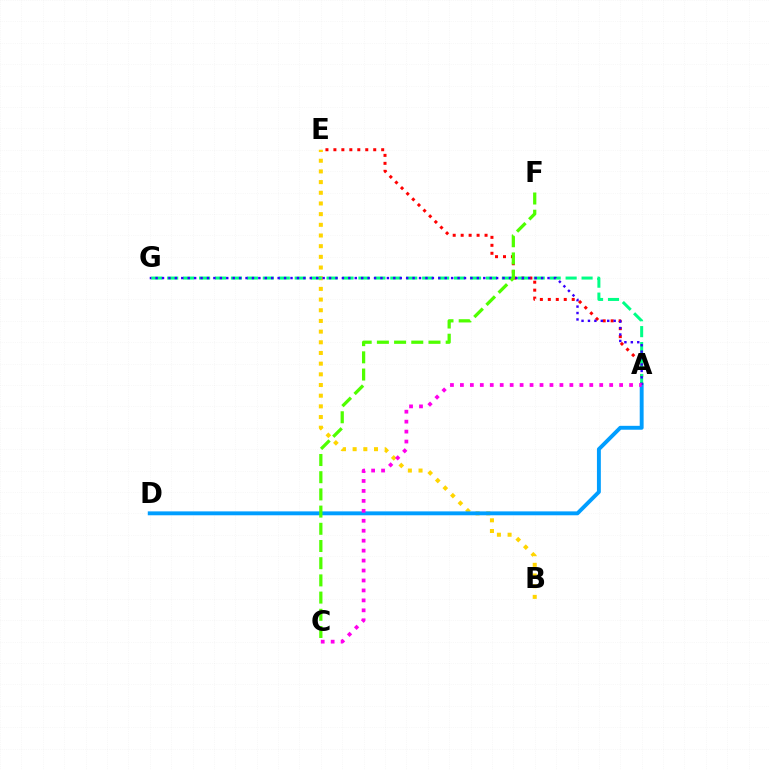{('B', 'E'): [{'color': '#ffd500', 'line_style': 'dotted', 'thickness': 2.9}], ('A', 'E'): [{'color': '#ff0000', 'line_style': 'dotted', 'thickness': 2.16}], ('A', 'D'): [{'color': '#009eff', 'line_style': 'solid', 'thickness': 2.81}], ('A', 'G'): [{'color': '#00ff86', 'line_style': 'dashed', 'thickness': 2.17}, {'color': '#3700ff', 'line_style': 'dotted', 'thickness': 1.75}], ('C', 'F'): [{'color': '#4fff00', 'line_style': 'dashed', 'thickness': 2.34}], ('A', 'C'): [{'color': '#ff00ed', 'line_style': 'dotted', 'thickness': 2.7}]}